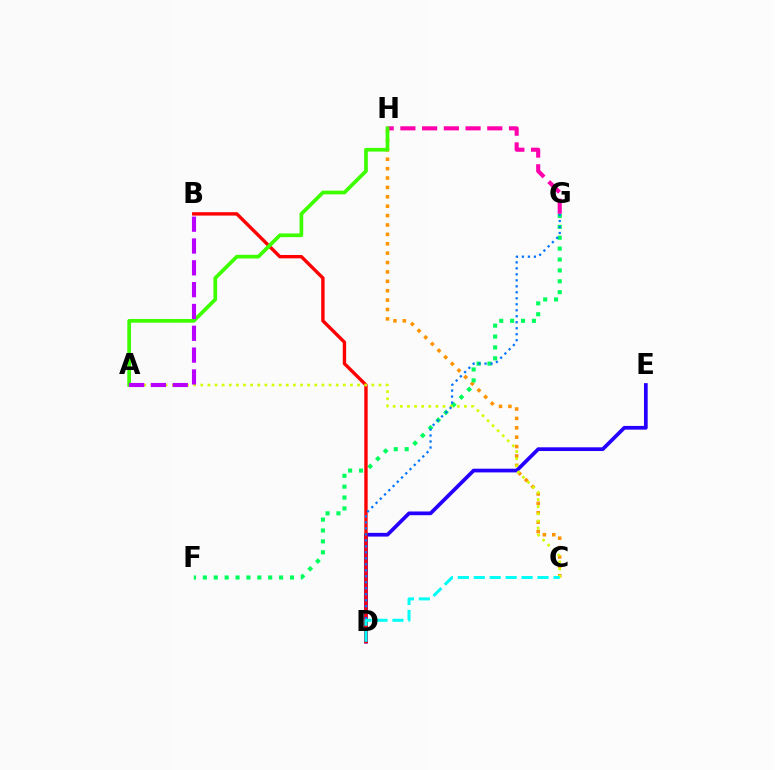{('C', 'H'): [{'color': '#ff9400', 'line_style': 'dotted', 'thickness': 2.55}], ('D', 'E'): [{'color': '#2500ff', 'line_style': 'solid', 'thickness': 2.68}], ('G', 'H'): [{'color': '#ff00ac', 'line_style': 'dashed', 'thickness': 2.95}], ('F', 'G'): [{'color': '#00ff5c', 'line_style': 'dotted', 'thickness': 2.96}], ('B', 'D'): [{'color': '#ff0000', 'line_style': 'solid', 'thickness': 2.43}], ('A', 'C'): [{'color': '#d1ff00', 'line_style': 'dotted', 'thickness': 1.94}], ('D', 'G'): [{'color': '#0074ff', 'line_style': 'dotted', 'thickness': 1.63}], ('C', 'D'): [{'color': '#00fff6', 'line_style': 'dashed', 'thickness': 2.16}], ('A', 'H'): [{'color': '#3dff00', 'line_style': 'solid', 'thickness': 2.67}], ('A', 'B'): [{'color': '#b900ff', 'line_style': 'dashed', 'thickness': 2.96}]}